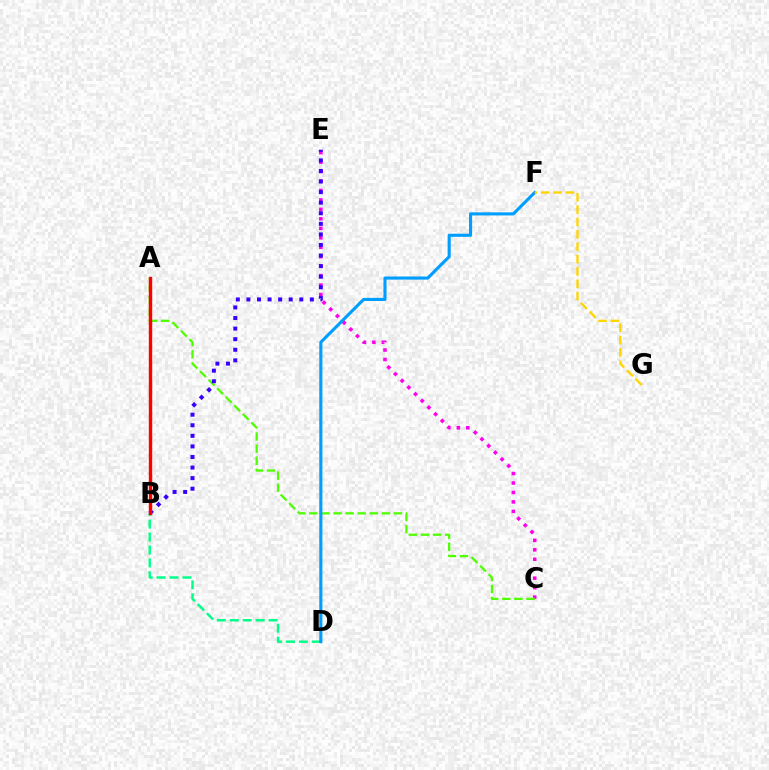{('B', 'D'): [{'color': '#00ff86', 'line_style': 'dashed', 'thickness': 1.76}], ('C', 'E'): [{'color': '#ff00ed', 'line_style': 'dotted', 'thickness': 2.57}], ('A', 'C'): [{'color': '#4fff00', 'line_style': 'dashed', 'thickness': 1.64}], ('D', 'F'): [{'color': '#009eff', 'line_style': 'solid', 'thickness': 2.24}], ('F', 'G'): [{'color': '#ffd500', 'line_style': 'dashed', 'thickness': 1.68}], ('B', 'E'): [{'color': '#3700ff', 'line_style': 'dotted', 'thickness': 2.87}], ('A', 'B'): [{'color': '#ff0000', 'line_style': 'solid', 'thickness': 2.45}]}